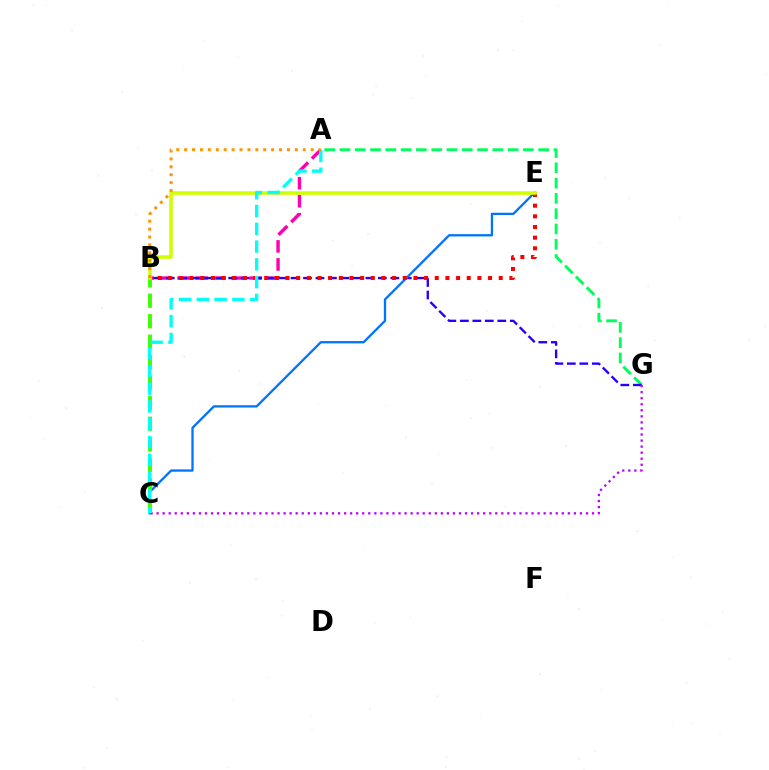{('A', 'B'): [{'color': '#ff00ac', 'line_style': 'dashed', 'thickness': 2.45}, {'color': '#ff9400', 'line_style': 'dotted', 'thickness': 2.15}], ('A', 'G'): [{'color': '#00ff5c', 'line_style': 'dashed', 'thickness': 2.08}], ('B', 'G'): [{'color': '#2500ff', 'line_style': 'dashed', 'thickness': 1.69}], ('C', 'G'): [{'color': '#b900ff', 'line_style': 'dotted', 'thickness': 1.64}], ('C', 'E'): [{'color': '#0074ff', 'line_style': 'solid', 'thickness': 1.66}], ('B', 'C'): [{'color': '#3dff00', 'line_style': 'dashed', 'thickness': 2.79}], ('B', 'E'): [{'color': '#ff0000', 'line_style': 'dotted', 'thickness': 2.9}, {'color': '#d1ff00', 'line_style': 'solid', 'thickness': 2.55}], ('A', 'C'): [{'color': '#00fff6', 'line_style': 'dashed', 'thickness': 2.42}]}